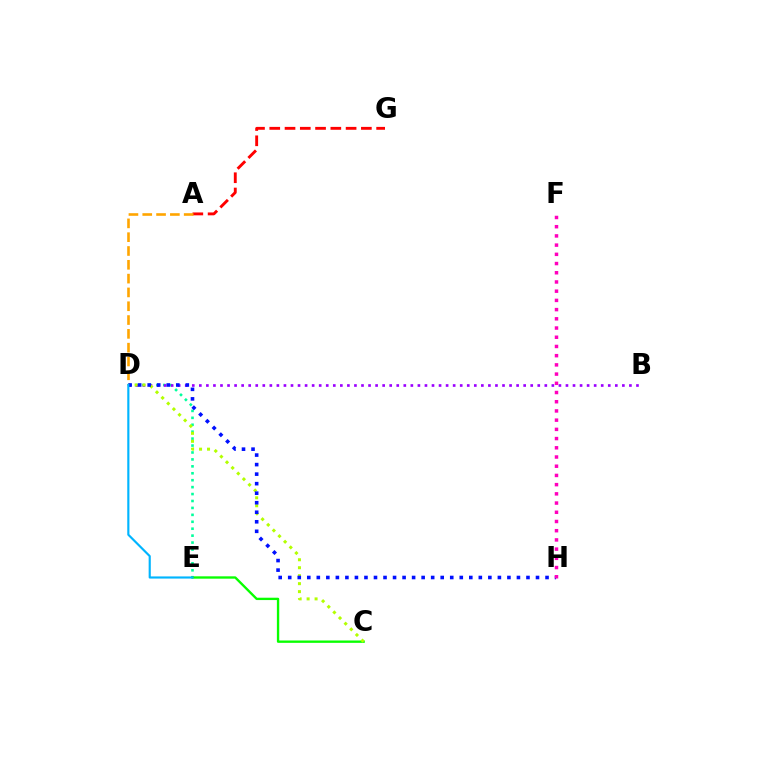{('D', 'E'): [{'color': '#00ff9d', 'line_style': 'dotted', 'thickness': 1.88}, {'color': '#00b5ff', 'line_style': 'solid', 'thickness': 1.55}], ('C', 'E'): [{'color': '#08ff00', 'line_style': 'solid', 'thickness': 1.69}], ('A', 'G'): [{'color': '#ff0000', 'line_style': 'dashed', 'thickness': 2.07}], ('A', 'D'): [{'color': '#ffa500', 'line_style': 'dashed', 'thickness': 1.88}], ('B', 'D'): [{'color': '#9b00ff', 'line_style': 'dotted', 'thickness': 1.92}], ('C', 'D'): [{'color': '#b3ff00', 'line_style': 'dotted', 'thickness': 2.16}], ('D', 'H'): [{'color': '#0010ff', 'line_style': 'dotted', 'thickness': 2.59}], ('F', 'H'): [{'color': '#ff00bd', 'line_style': 'dotted', 'thickness': 2.5}]}